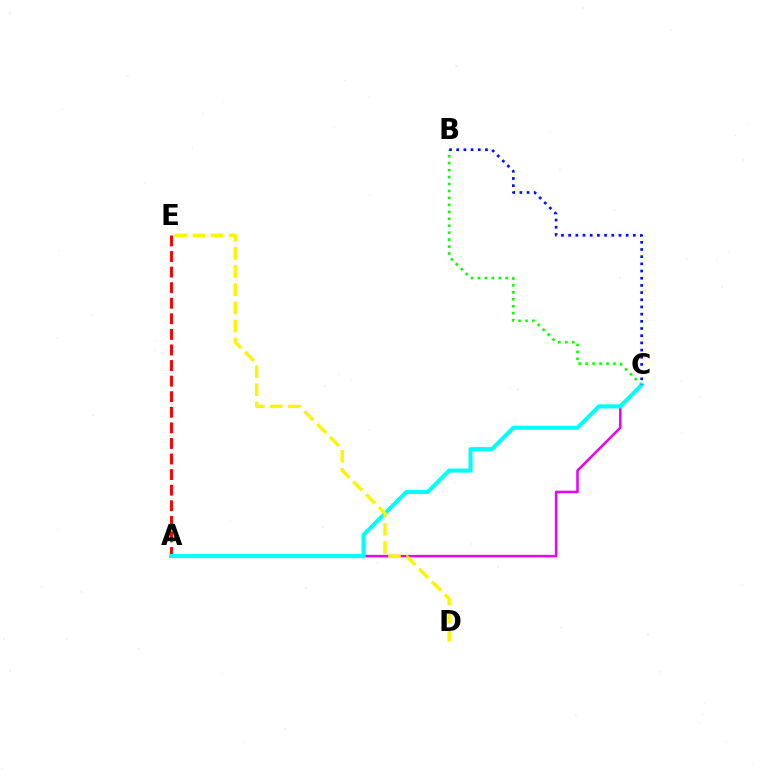{('A', 'E'): [{'color': '#ff0000', 'line_style': 'dashed', 'thickness': 2.12}], ('B', 'C'): [{'color': '#08ff00', 'line_style': 'dotted', 'thickness': 1.89}, {'color': '#0010ff', 'line_style': 'dotted', 'thickness': 1.95}], ('A', 'C'): [{'color': '#ee00ff', 'line_style': 'solid', 'thickness': 1.84}, {'color': '#00fff6', 'line_style': 'solid', 'thickness': 2.94}], ('D', 'E'): [{'color': '#fcf500', 'line_style': 'dashed', 'thickness': 2.47}]}